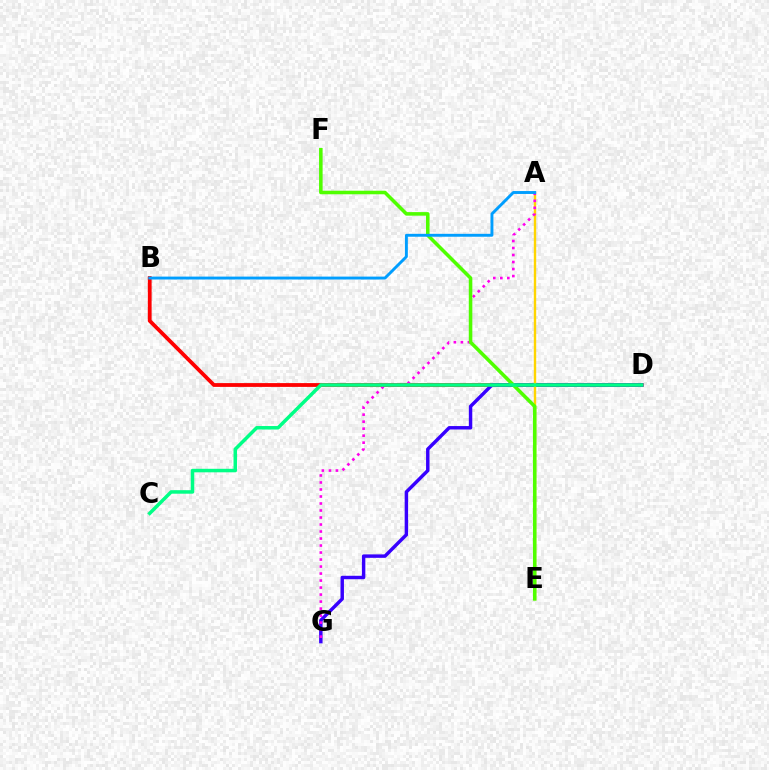{('B', 'D'): [{'color': '#ff0000', 'line_style': 'solid', 'thickness': 2.73}], ('D', 'G'): [{'color': '#3700ff', 'line_style': 'solid', 'thickness': 2.48}], ('A', 'E'): [{'color': '#ffd500', 'line_style': 'solid', 'thickness': 1.72}], ('A', 'G'): [{'color': '#ff00ed', 'line_style': 'dotted', 'thickness': 1.9}], ('E', 'F'): [{'color': '#4fff00', 'line_style': 'solid', 'thickness': 2.56}], ('A', 'B'): [{'color': '#009eff', 'line_style': 'solid', 'thickness': 2.09}], ('C', 'D'): [{'color': '#00ff86', 'line_style': 'solid', 'thickness': 2.53}]}